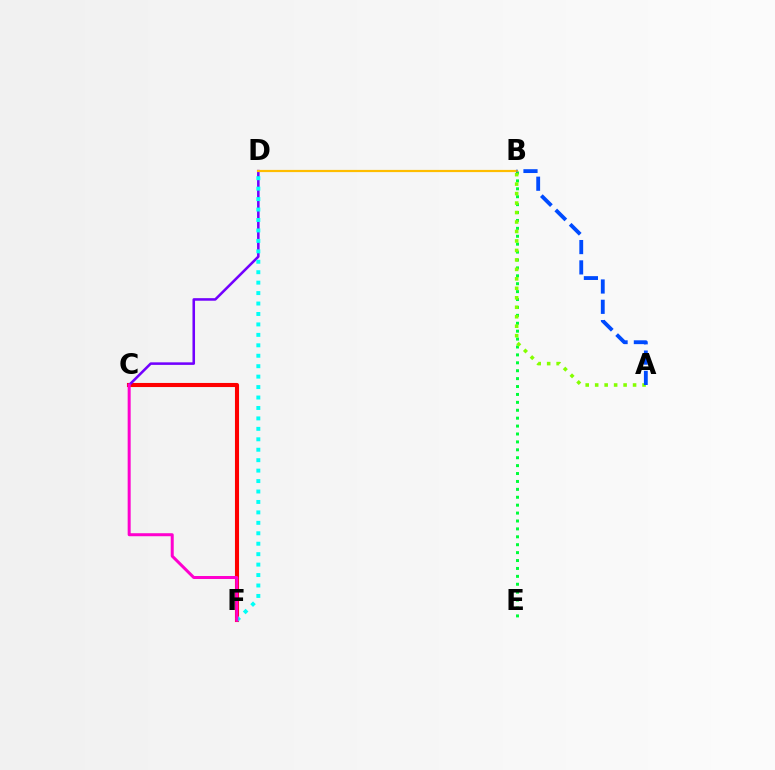{('C', 'F'): [{'color': '#ff0000', 'line_style': 'solid', 'thickness': 2.94}, {'color': '#ff00cf', 'line_style': 'solid', 'thickness': 2.16}], ('C', 'D'): [{'color': '#7200ff', 'line_style': 'solid', 'thickness': 1.84}], ('B', 'E'): [{'color': '#00ff39', 'line_style': 'dotted', 'thickness': 2.15}], ('B', 'D'): [{'color': '#ffbd00', 'line_style': 'solid', 'thickness': 1.58}], ('A', 'B'): [{'color': '#84ff00', 'line_style': 'dotted', 'thickness': 2.57}, {'color': '#004bff', 'line_style': 'dashed', 'thickness': 2.76}], ('D', 'F'): [{'color': '#00fff6', 'line_style': 'dotted', 'thickness': 2.84}]}